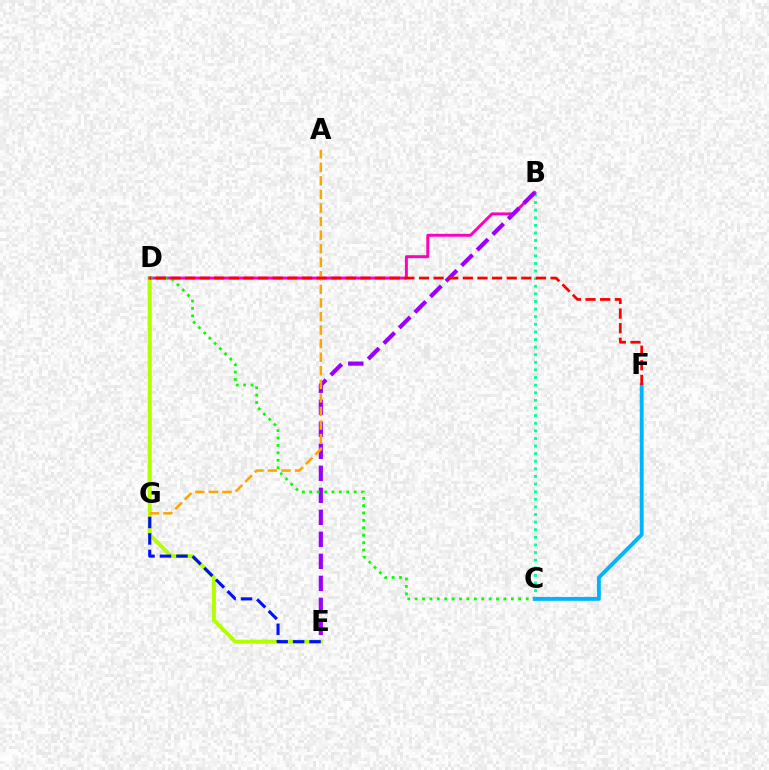{('D', 'E'): [{'color': '#b3ff00', 'line_style': 'solid', 'thickness': 2.88}], ('B', 'C'): [{'color': '#00ff9d', 'line_style': 'dotted', 'thickness': 2.07}], ('B', 'D'): [{'color': '#ff00bd', 'line_style': 'solid', 'thickness': 2.11}], ('E', 'G'): [{'color': '#0010ff', 'line_style': 'dashed', 'thickness': 2.24}], ('B', 'E'): [{'color': '#9b00ff', 'line_style': 'dashed', 'thickness': 2.99}], ('C', 'D'): [{'color': '#08ff00', 'line_style': 'dotted', 'thickness': 2.01}], ('A', 'G'): [{'color': '#ffa500', 'line_style': 'dashed', 'thickness': 1.84}], ('C', 'F'): [{'color': '#00b5ff', 'line_style': 'solid', 'thickness': 2.79}], ('D', 'F'): [{'color': '#ff0000', 'line_style': 'dashed', 'thickness': 1.99}]}